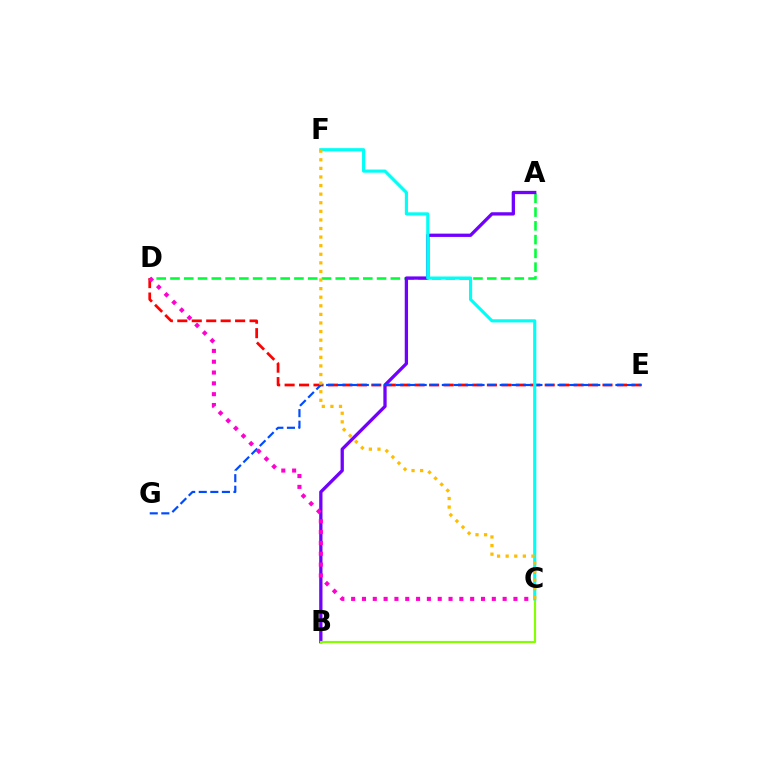{('A', 'D'): [{'color': '#00ff39', 'line_style': 'dashed', 'thickness': 1.87}], ('A', 'B'): [{'color': '#7200ff', 'line_style': 'solid', 'thickness': 2.37}], ('D', 'E'): [{'color': '#ff0000', 'line_style': 'dashed', 'thickness': 1.96}], ('B', 'C'): [{'color': '#84ff00', 'line_style': 'solid', 'thickness': 1.56}], ('E', 'G'): [{'color': '#004bff', 'line_style': 'dashed', 'thickness': 1.57}], ('C', 'F'): [{'color': '#00fff6', 'line_style': 'solid', 'thickness': 2.26}, {'color': '#ffbd00', 'line_style': 'dotted', 'thickness': 2.33}], ('C', 'D'): [{'color': '#ff00cf', 'line_style': 'dotted', 'thickness': 2.94}]}